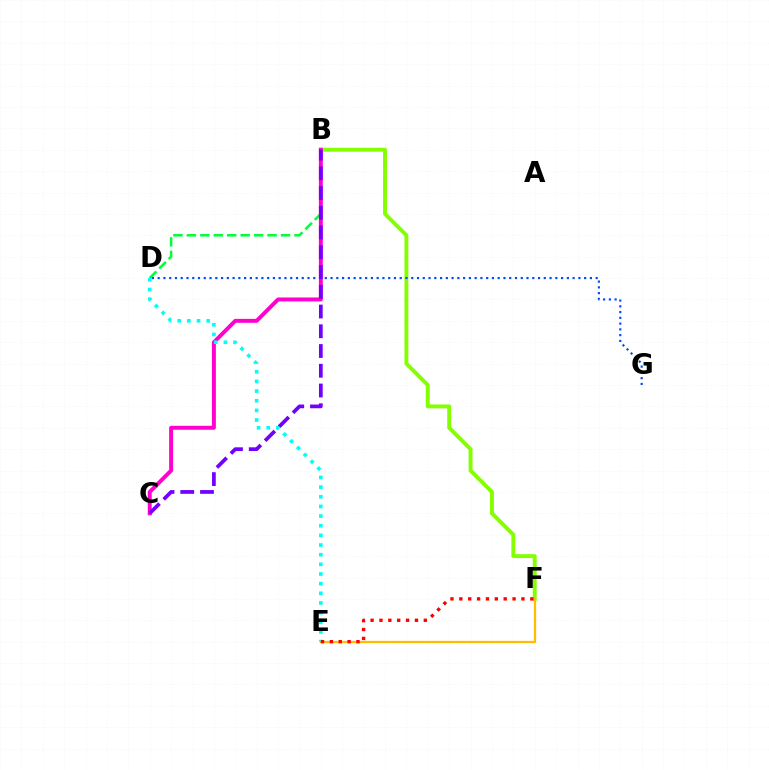{('B', 'D'): [{'color': '#00ff39', 'line_style': 'dashed', 'thickness': 1.83}], ('B', 'F'): [{'color': '#84ff00', 'line_style': 'solid', 'thickness': 2.82}], ('B', 'C'): [{'color': '#ff00cf', 'line_style': 'solid', 'thickness': 2.84}, {'color': '#7200ff', 'line_style': 'dashed', 'thickness': 2.68}], ('E', 'F'): [{'color': '#ffbd00', 'line_style': 'solid', 'thickness': 1.64}, {'color': '#ff0000', 'line_style': 'dotted', 'thickness': 2.41}], ('D', 'G'): [{'color': '#004bff', 'line_style': 'dotted', 'thickness': 1.57}], ('D', 'E'): [{'color': '#00fff6', 'line_style': 'dotted', 'thickness': 2.62}]}